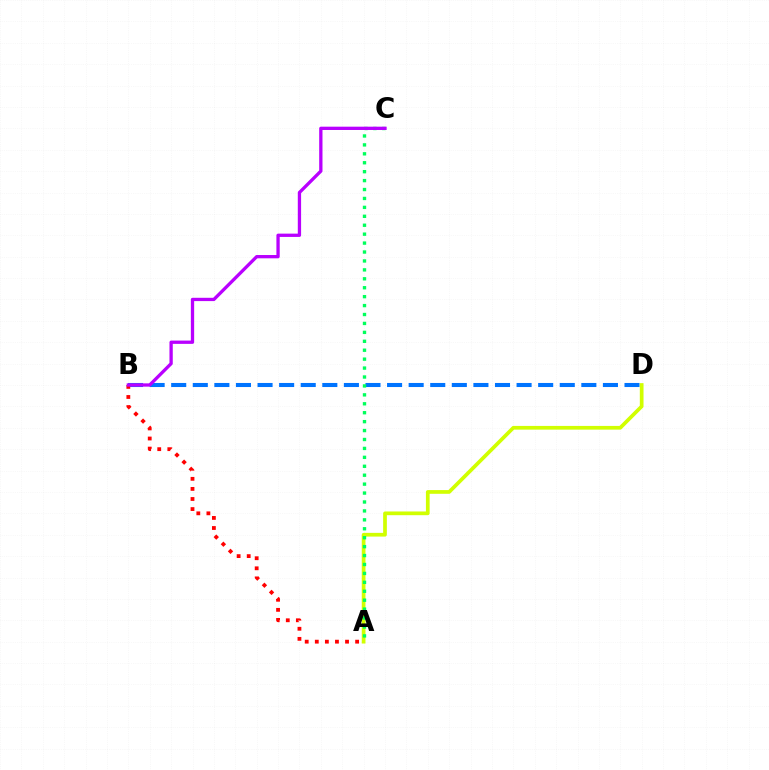{('B', 'D'): [{'color': '#0074ff', 'line_style': 'dashed', 'thickness': 2.93}], ('A', 'D'): [{'color': '#d1ff00', 'line_style': 'solid', 'thickness': 2.67}], ('A', 'B'): [{'color': '#ff0000', 'line_style': 'dotted', 'thickness': 2.74}], ('A', 'C'): [{'color': '#00ff5c', 'line_style': 'dotted', 'thickness': 2.43}], ('B', 'C'): [{'color': '#b900ff', 'line_style': 'solid', 'thickness': 2.38}]}